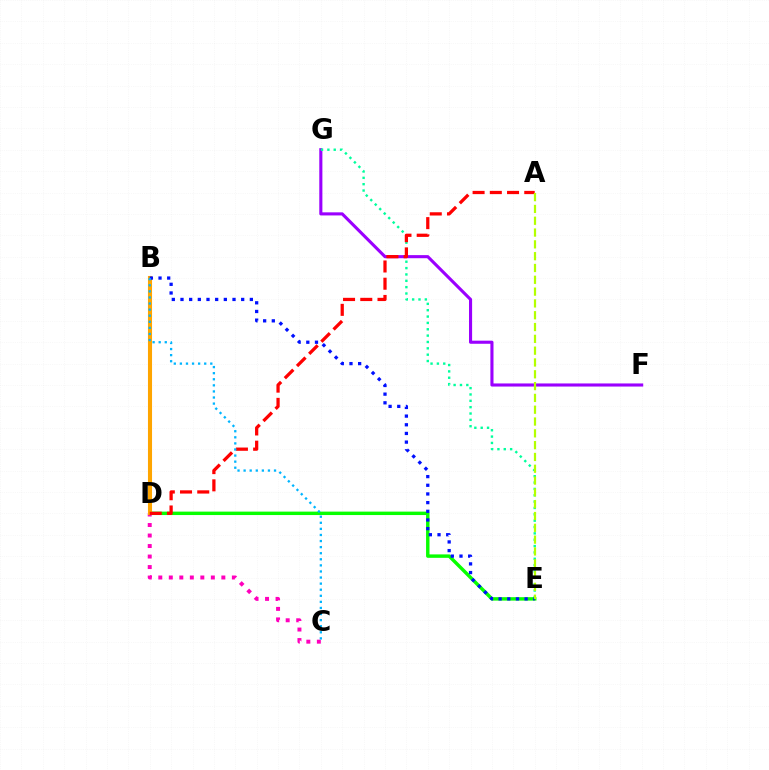{('C', 'D'): [{'color': '#ff00bd', 'line_style': 'dotted', 'thickness': 2.86}], ('F', 'G'): [{'color': '#9b00ff', 'line_style': 'solid', 'thickness': 2.23}], ('D', 'E'): [{'color': '#08ff00', 'line_style': 'solid', 'thickness': 2.47}], ('B', 'D'): [{'color': '#ffa500', 'line_style': 'solid', 'thickness': 2.94}], ('E', 'G'): [{'color': '#00ff9d', 'line_style': 'dotted', 'thickness': 1.73}], ('A', 'D'): [{'color': '#ff0000', 'line_style': 'dashed', 'thickness': 2.34}], ('B', 'E'): [{'color': '#0010ff', 'line_style': 'dotted', 'thickness': 2.36}], ('B', 'C'): [{'color': '#00b5ff', 'line_style': 'dotted', 'thickness': 1.65}], ('A', 'E'): [{'color': '#b3ff00', 'line_style': 'dashed', 'thickness': 1.6}]}